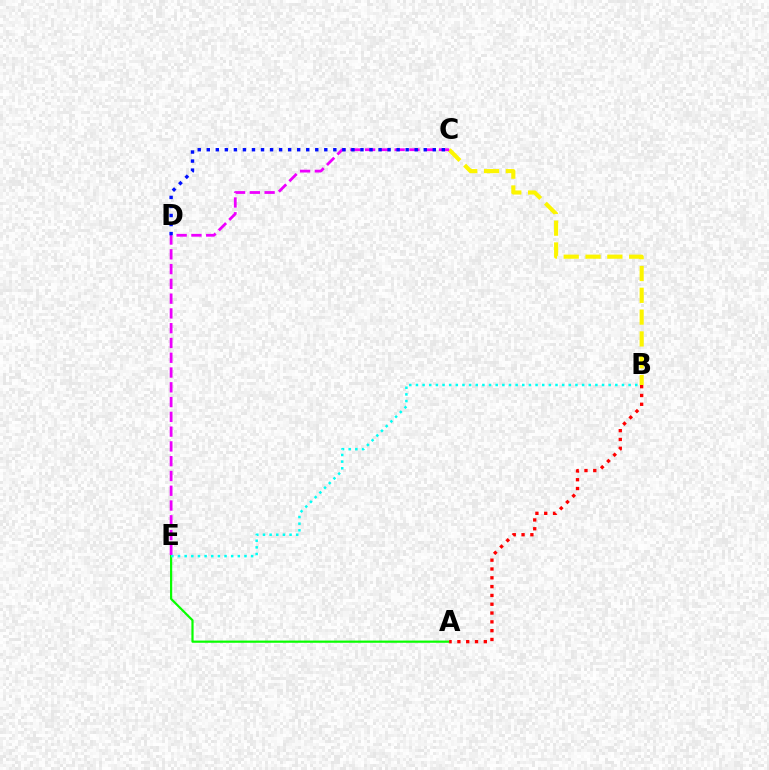{('B', 'C'): [{'color': '#fcf500', 'line_style': 'dashed', 'thickness': 2.96}], ('A', 'E'): [{'color': '#08ff00', 'line_style': 'solid', 'thickness': 1.59}], ('C', 'E'): [{'color': '#ee00ff', 'line_style': 'dashed', 'thickness': 2.01}], ('B', 'E'): [{'color': '#00fff6', 'line_style': 'dotted', 'thickness': 1.81}], ('A', 'B'): [{'color': '#ff0000', 'line_style': 'dotted', 'thickness': 2.39}], ('C', 'D'): [{'color': '#0010ff', 'line_style': 'dotted', 'thickness': 2.46}]}